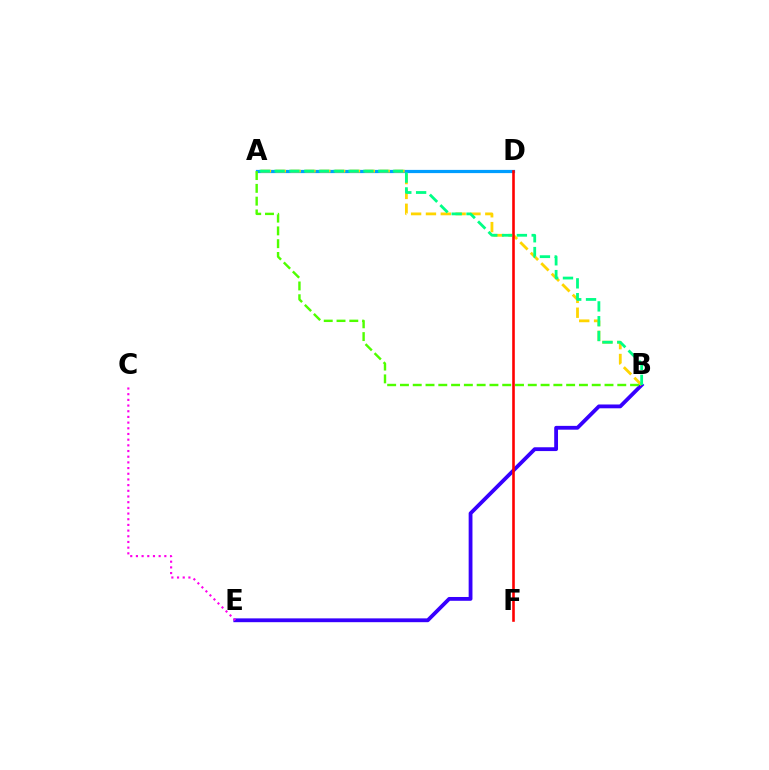{('A', 'D'): [{'color': '#009eff', 'line_style': 'solid', 'thickness': 2.31}], ('B', 'E'): [{'color': '#3700ff', 'line_style': 'solid', 'thickness': 2.74}], ('A', 'B'): [{'color': '#ffd500', 'line_style': 'dashed', 'thickness': 2.02}, {'color': '#4fff00', 'line_style': 'dashed', 'thickness': 1.74}, {'color': '#00ff86', 'line_style': 'dashed', 'thickness': 2.01}], ('D', 'F'): [{'color': '#ff0000', 'line_style': 'solid', 'thickness': 1.88}], ('C', 'E'): [{'color': '#ff00ed', 'line_style': 'dotted', 'thickness': 1.54}]}